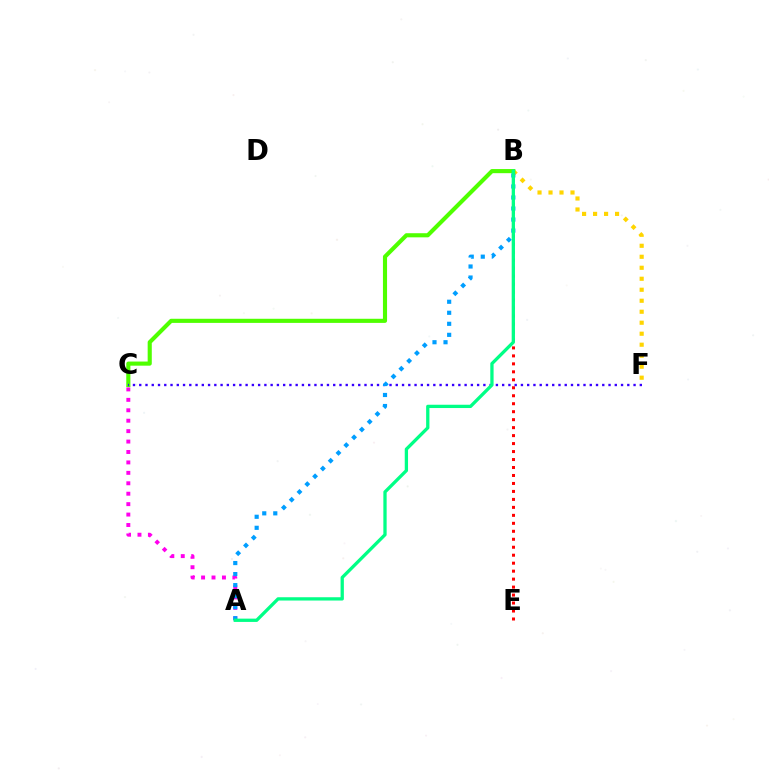{('A', 'C'): [{'color': '#ff00ed', 'line_style': 'dotted', 'thickness': 2.83}], ('B', 'F'): [{'color': '#ffd500', 'line_style': 'dotted', 'thickness': 2.99}], ('B', 'E'): [{'color': '#ff0000', 'line_style': 'dotted', 'thickness': 2.17}], ('B', 'C'): [{'color': '#4fff00', 'line_style': 'solid', 'thickness': 2.97}], ('C', 'F'): [{'color': '#3700ff', 'line_style': 'dotted', 'thickness': 1.7}], ('A', 'B'): [{'color': '#009eff', 'line_style': 'dotted', 'thickness': 3.0}, {'color': '#00ff86', 'line_style': 'solid', 'thickness': 2.37}]}